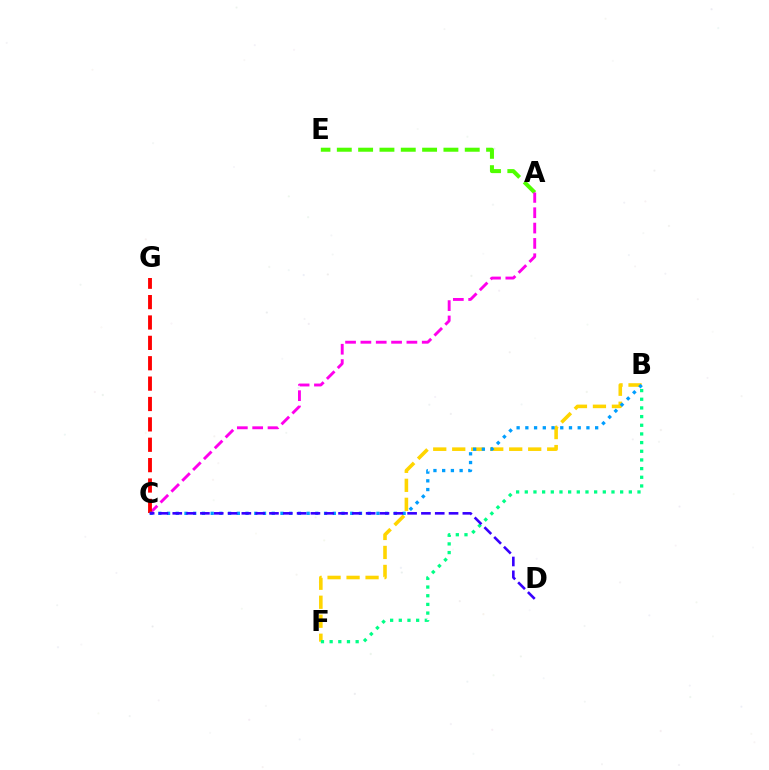{('B', 'F'): [{'color': '#ffd500', 'line_style': 'dashed', 'thickness': 2.58}, {'color': '#00ff86', 'line_style': 'dotted', 'thickness': 2.36}], ('A', 'E'): [{'color': '#4fff00', 'line_style': 'dashed', 'thickness': 2.9}], ('A', 'C'): [{'color': '#ff00ed', 'line_style': 'dashed', 'thickness': 2.08}], ('C', 'G'): [{'color': '#ff0000', 'line_style': 'dashed', 'thickness': 2.77}], ('B', 'C'): [{'color': '#009eff', 'line_style': 'dotted', 'thickness': 2.37}], ('C', 'D'): [{'color': '#3700ff', 'line_style': 'dashed', 'thickness': 1.88}]}